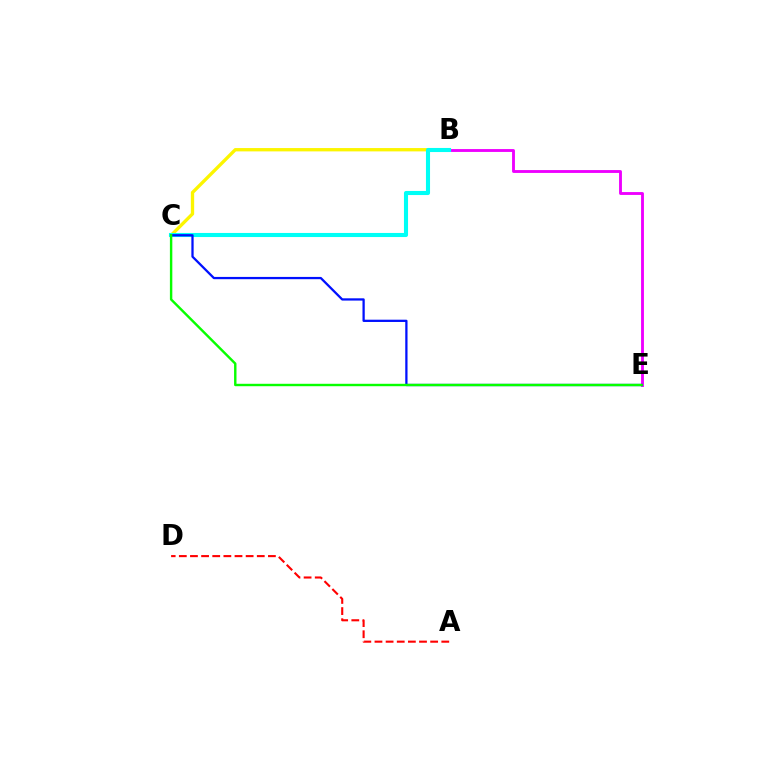{('B', 'C'): [{'color': '#fcf500', 'line_style': 'solid', 'thickness': 2.39}, {'color': '#00fff6', 'line_style': 'solid', 'thickness': 2.94}], ('A', 'D'): [{'color': '#ff0000', 'line_style': 'dashed', 'thickness': 1.51}], ('B', 'E'): [{'color': '#ee00ff', 'line_style': 'solid', 'thickness': 2.07}], ('C', 'E'): [{'color': '#0010ff', 'line_style': 'solid', 'thickness': 1.63}, {'color': '#08ff00', 'line_style': 'solid', 'thickness': 1.74}]}